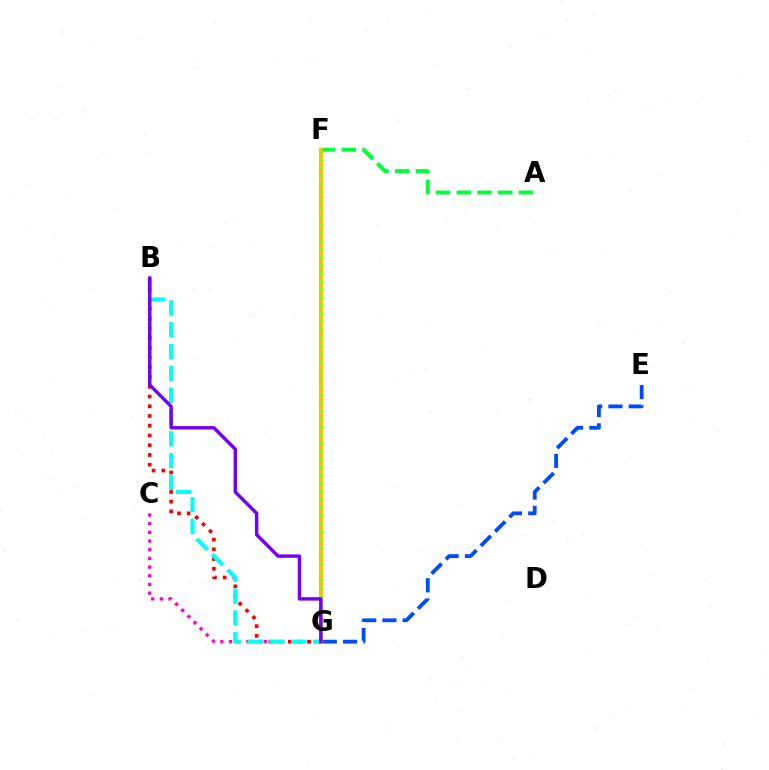{('A', 'F'): [{'color': '#00ff39', 'line_style': 'dashed', 'thickness': 2.82}], ('E', 'G'): [{'color': '#004bff', 'line_style': 'dashed', 'thickness': 2.75}], ('C', 'G'): [{'color': '#ff00cf', 'line_style': 'dotted', 'thickness': 2.36}], ('F', 'G'): [{'color': '#ffbd00', 'line_style': 'solid', 'thickness': 2.96}, {'color': '#84ff00', 'line_style': 'dotted', 'thickness': 2.2}], ('B', 'G'): [{'color': '#ff0000', 'line_style': 'dotted', 'thickness': 2.64}, {'color': '#00fff6', 'line_style': 'dashed', 'thickness': 2.96}, {'color': '#7200ff', 'line_style': 'solid', 'thickness': 2.47}]}